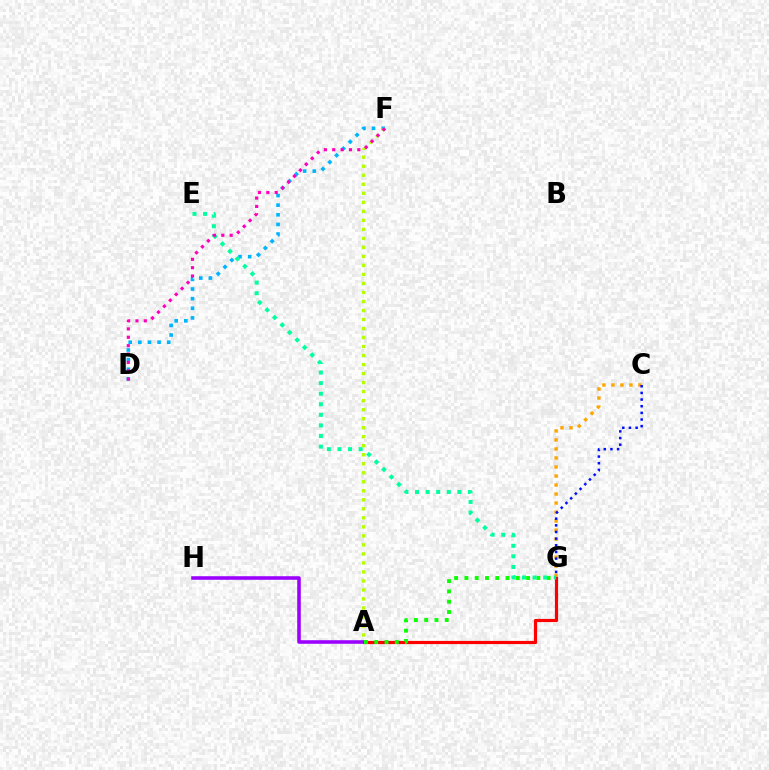{('C', 'G'): [{'color': '#ffa500', 'line_style': 'dotted', 'thickness': 2.45}, {'color': '#0010ff', 'line_style': 'dotted', 'thickness': 1.81}], ('A', 'G'): [{'color': '#ff0000', 'line_style': 'solid', 'thickness': 2.29}, {'color': '#08ff00', 'line_style': 'dotted', 'thickness': 2.79}], ('A', 'H'): [{'color': '#9b00ff', 'line_style': 'solid', 'thickness': 2.57}], ('D', 'F'): [{'color': '#00b5ff', 'line_style': 'dotted', 'thickness': 2.61}, {'color': '#ff00bd', 'line_style': 'dotted', 'thickness': 2.27}], ('E', 'G'): [{'color': '#00ff9d', 'line_style': 'dotted', 'thickness': 2.88}], ('A', 'F'): [{'color': '#b3ff00', 'line_style': 'dotted', 'thickness': 2.45}]}